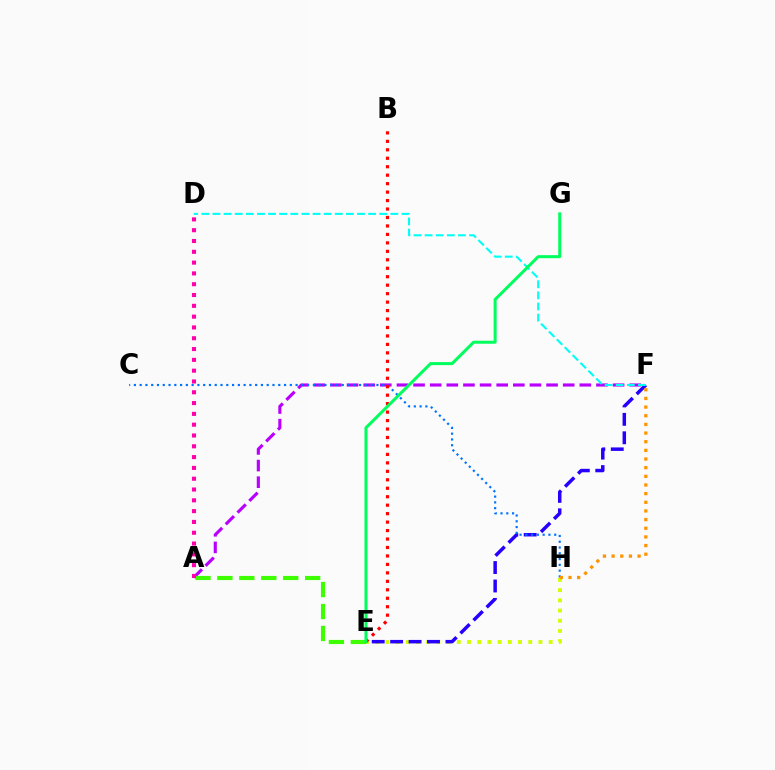{('A', 'F'): [{'color': '#b900ff', 'line_style': 'dashed', 'thickness': 2.26}], ('A', 'E'): [{'color': '#3dff00', 'line_style': 'dashed', 'thickness': 2.98}], ('A', 'D'): [{'color': '#ff00ac', 'line_style': 'dotted', 'thickness': 2.94}], ('E', 'H'): [{'color': '#d1ff00', 'line_style': 'dotted', 'thickness': 2.77}], ('E', 'F'): [{'color': '#2500ff', 'line_style': 'dashed', 'thickness': 2.5}], ('C', 'H'): [{'color': '#0074ff', 'line_style': 'dotted', 'thickness': 1.57}], ('F', 'H'): [{'color': '#ff9400', 'line_style': 'dotted', 'thickness': 2.35}], ('D', 'F'): [{'color': '#00fff6', 'line_style': 'dashed', 'thickness': 1.51}], ('B', 'E'): [{'color': '#ff0000', 'line_style': 'dotted', 'thickness': 2.3}], ('E', 'G'): [{'color': '#00ff5c', 'line_style': 'solid', 'thickness': 2.17}]}